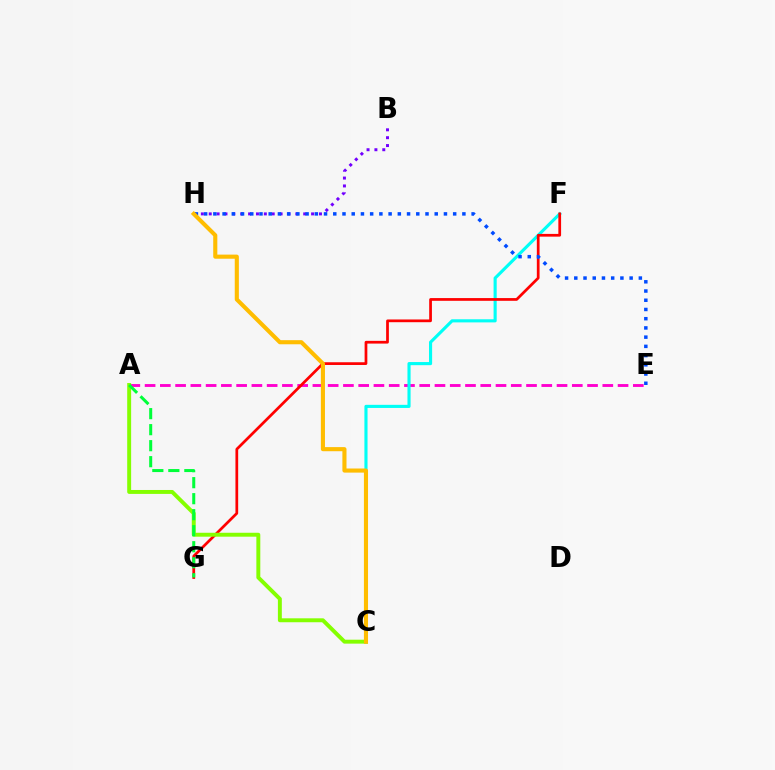{('B', 'H'): [{'color': '#7200ff', 'line_style': 'dotted', 'thickness': 2.14}], ('A', 'E'): [{'color': '#ff00cf', 'line_style': 'dashed', 'thickness': 2.07}], ('C', 'F'): [{'color': '#00fff6', 'line_style': 'solid', 'thickness': 2.25}], ('F', 'G'): [{'color': '#ff0000', 'line_style': 'solid', 'thickness': 1.97}], ('A', 'C'): [{'color': '#84ff00', 'line_style': 'solid', 'thickness': 2.83}], ('E', 'H'): [{'color': '#004bff', 'line_style': 'dotted', 'thickness': 2.51}], ('A', 'G'): [{'color': '#00ff39', 'line_style': 'dashed', 'thickness': 2.18}], ('C', 'H'): [{'color': '#ffbd00', 'line_style': 'solid', 'thickness': 2.95}]}